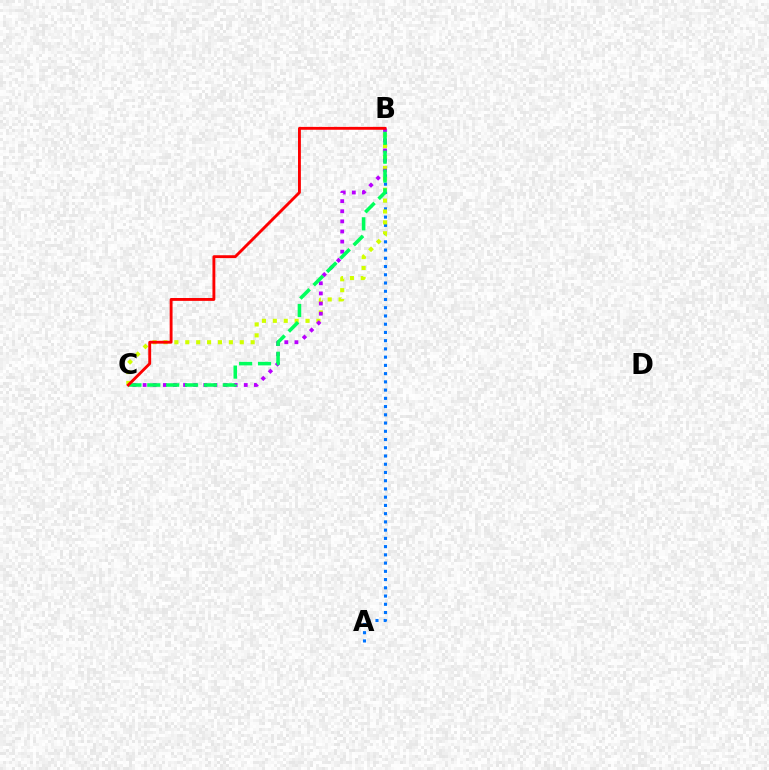{('A', 'B'): [{'color': '#0074ff', 'line_style': 'dotted', 'thickness': 2.24}], ('B', 'C'): [{'color': '#d1ff00', 'line_style': 'dotted', 'thickness': 2.96}, {'color': '#b900ff', 'line_style': 'dotted', 'thickness': 2.75}, {'color': '#00ff5c', 'line_style': 'dashed', 'thickness': 2.56}, {'color': '#ff0000', 'line_style': 'solid', 'thickness': 2.07}]}